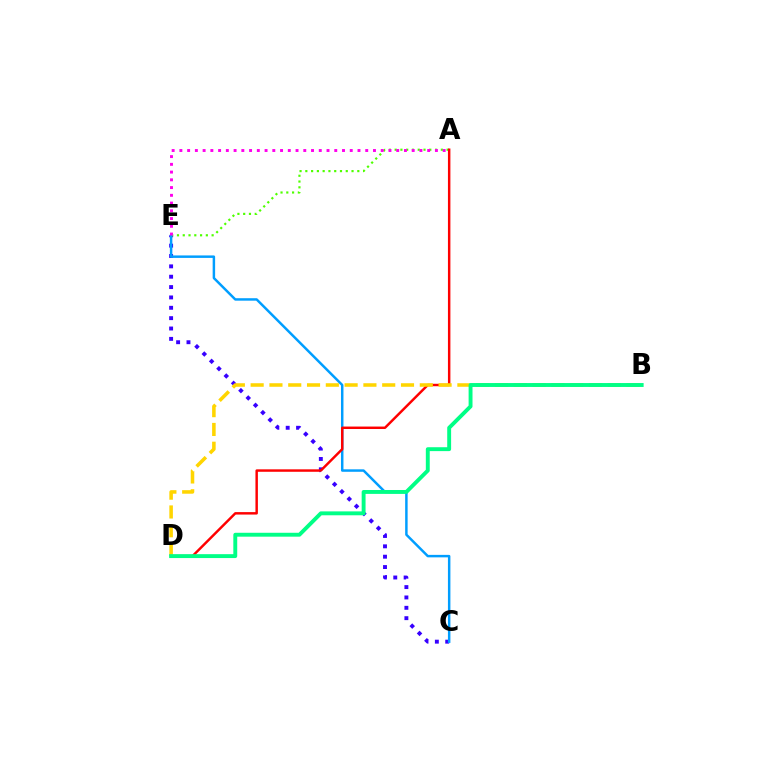{('C', 'E'): [{'color': '#3700ff', 'line_style': 'dotted', 'thickness': 2.81}, {'color': '#009eff', 'line_style': 'solid', 'thickness': 1.78}], ('A', 'E'): [{'color': '#4fff00', 'line_style': 'dotted', 'thickness': 1.57}, {'color': '#ff00ed', 'line_style': 'dotted', 'thickness': 2.1}], ('A', 'D'): [{'color': '#ff0000', 'line_style': 'solid', 'thickness': 1.77}], ('B', 'D'): [{'color': '#ffd500', 'line_style': 'dashed', 'thickness': 2.55}, {'color': '#00ff86', 'line_style': 'solid', 'thickness': 2.81}]}